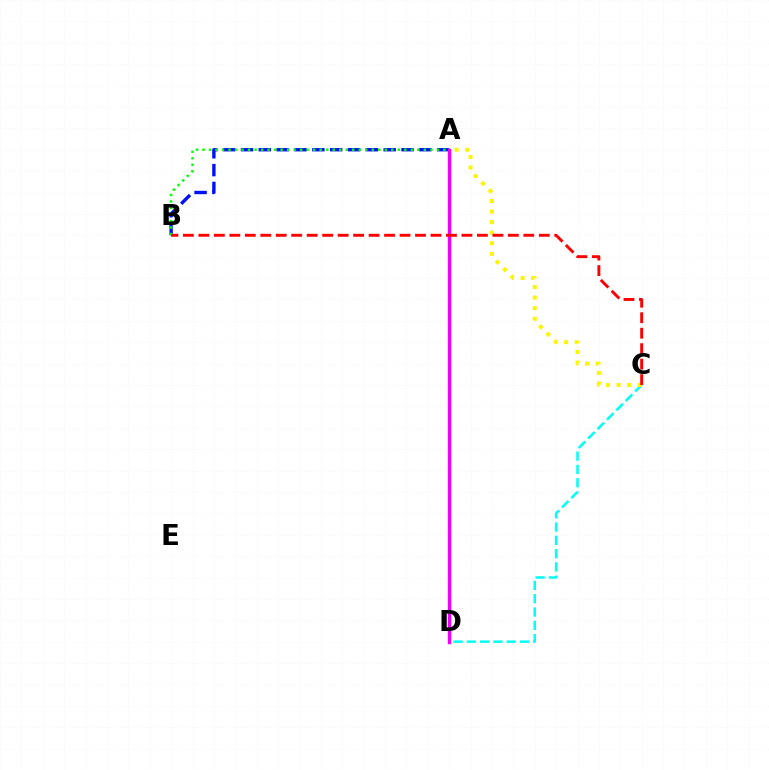{('A', 'B'): [{'color': '#0010ff', 'line_style': 'dashed', 'thickness': 2.42}, {'color': '#08ff00', 'line_style': 'dotted', 'thickness': 1.77}], ('C', 'D'): [{'color': '#00fff6', 'line_style': 'dashed', 'thickness': 1.81}], ('A', 'C'): [{'color': '#fcf500', 'line_style': 'dotted', 'thickness': 2.87}], ('A', 'D'): [{'color': '#ee00ff', 'line_style': 'solid', 'thickness': 2.47}], ('B', 'C'): [{'color': '#ff0000', 'line_style': 'dashed', 'thickness': 2.1}]}